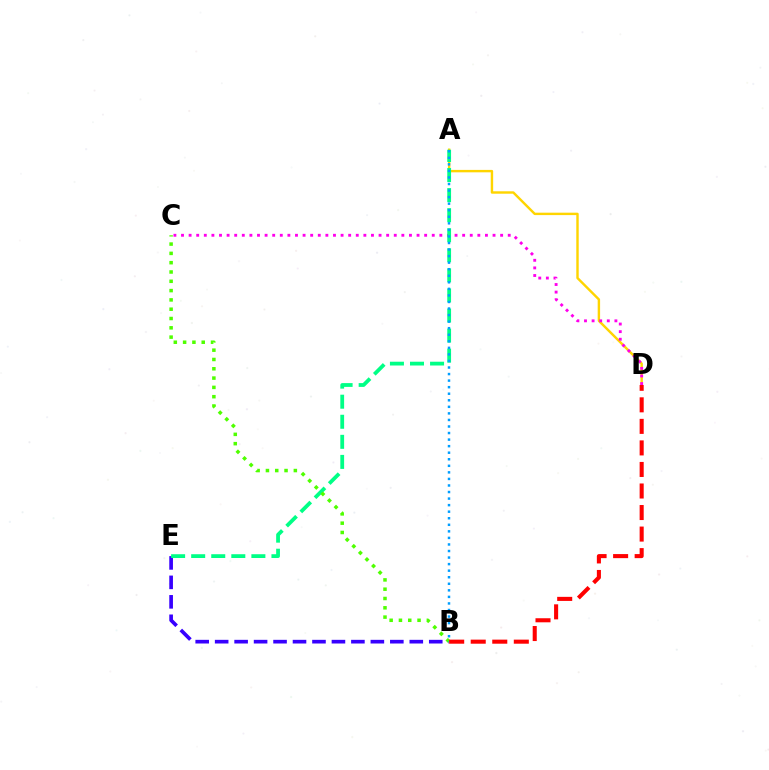{('B', 'E'): [{'color': '#3700ff', 'line_style': 'dashed', 'thickness': 2.64}], ('A', 'D'): [{'color': '#ffd500', 'line_style': 'solid', 'thickness': 1.74}], ('C', 'D'): [{'color': '#ff00ed', 'line_style': 'dotted', 'thickness': 2.06}], ('A', 'E'): [{'color': '#00ff86', 'line_style': 'dashed', 'thickness': 2.73}], ('B', 'C'): [{'color': '#4fff00', 'line_style': 'dotted', 'thickness': 2.53}], ('A', 'B'): [{'color': '#009eff', 'line_style': 'dotted', 'thickness': 1.78}], ('B', 'D'): [{'color': '#ff0000', 'line_style': 'dashed', 'thickness': 2.93}]}